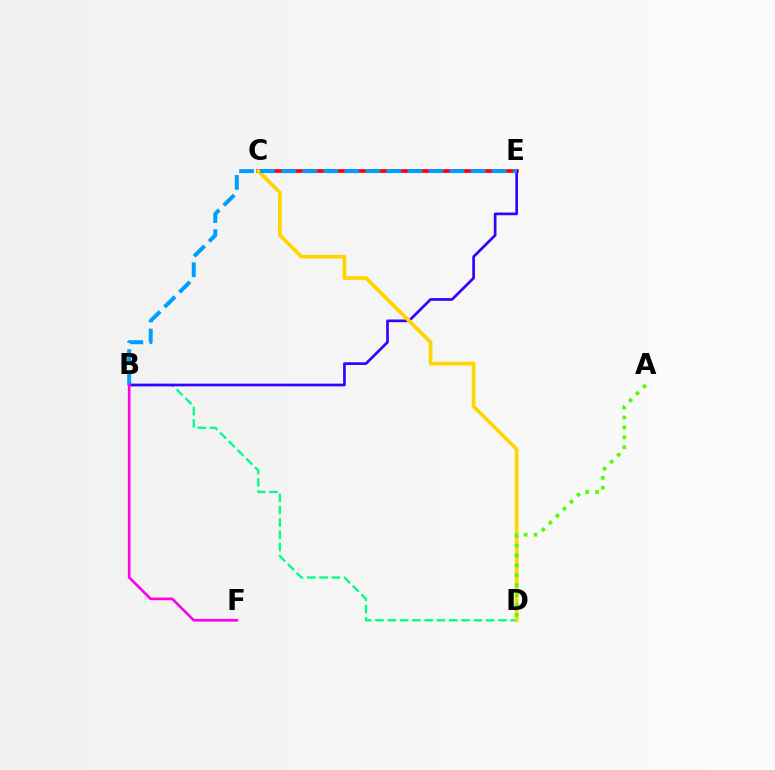{('C', 'E'): [{'color': '#ff0000', 'line_style': 'solid', 'thickness': 2.66}], ('B', 'D'): [{'color': '#00ff86', 'line_style': 'dashed', 'thickness': 1.67}], ('B', 'E'): [{'color': '#3700ff', 'line_style': 'solid', 'thickness': 1.94}, {'color': '#009eff', 'line_style': 'dashed', 'thickness': 2.86}], ('C', 'D'): [{'color': '#ffd500', 'line_style': 'solid', 'thickness': 2.66}], ('A', 'D'): [{'color': '#4fff00', 'line_style': 'dotted', 'thickness': 2.69}], ('B', 'F'): [{'color': '#ff00ed', 'line_style': 'solid', 'thickness': 1.92}]}